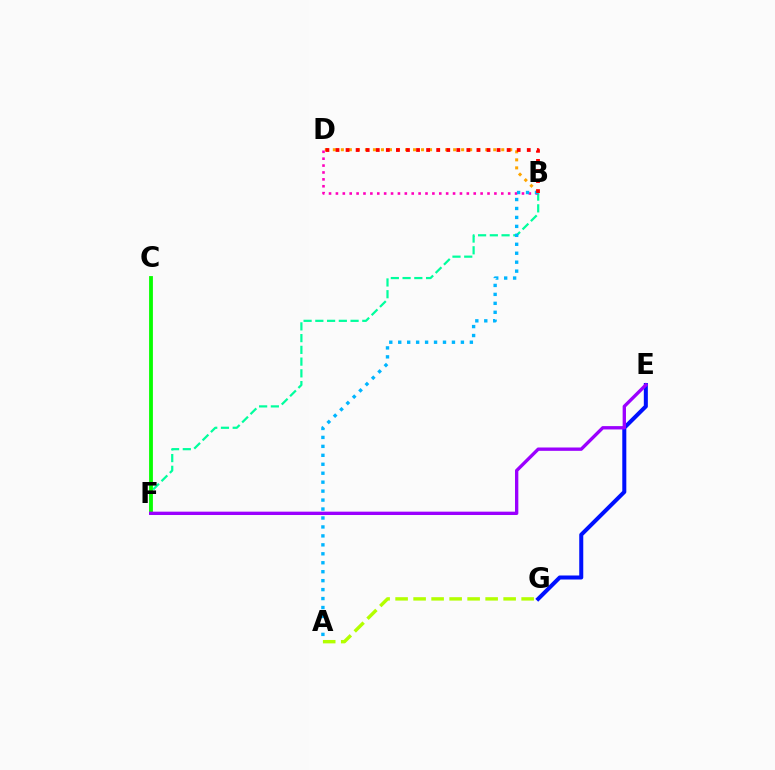{('B', 'F'): [{'color': '#00ff9d', 'line_style': 'dashed', 'thickness': 1.6}], ('E', 'G'): [{'color': '#0010ff', 'line_style': 'solid', 'thickness': 2.9}], ('B', 'D'): [{'color': '#ffa500', 'line_style': 'dotted', 'thickness': 2.18}, {'color': '#ff00bd', 'line_style': 'dotted', 'thickness': 1.87}, {'color': '#ff0000', 'line_style': 'dotted', 'thickness': 2.74}], ('A', 'G'): [{'color': '#b3ff00', 'line_style': 'dashed', 'thickness': 2.45}], ('A', 'B'): [{'color': '#00b5ff', 'line_style': 'dotted', 'thickness': 2.43}], ('C', 'F'): [{'color': '#08ff00', 'line_style': 'solid', 'thickness': 2.74}], ('E', 'F'): [{'color': '#9b00ff', 'line_style': 'solid', 'thickness': 2.4}]}